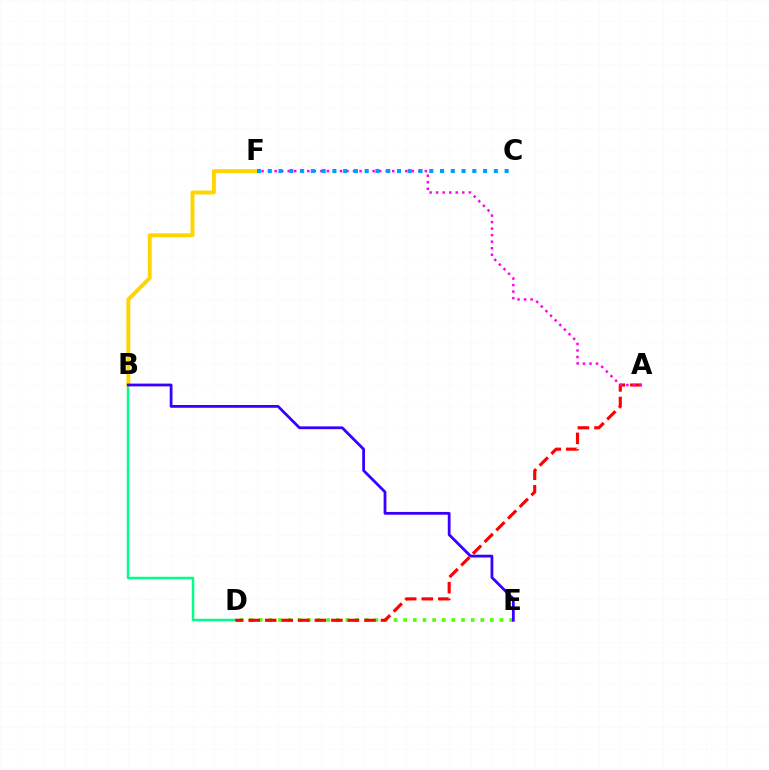{('B', 'D'): [{'color': '#00ff86', 'line_style': 'solid', 'thickness': 1.77}], ('D', 'E'): [{'color': '#4fff00', 'line_style': 'dotted', 'thickness': 2.62}], ('A', 'D'): [{'color': '#ff0000', 'line_style': 'dashed', 'thickness': 2.25}], ('A', 'F'): [{'color': '#ff00ed', 'line_style': 'dotted', 'thickness': 1.77}], ('B', 'F'): [{'color': '#ffd500', 'line_style': 'solid', 'thickness': 2.82}], ('B', 'E'): [{'color': '#3700ff', 'line_style': 'solid', 'thickness': 2.0}], ('C', 'F'): [{'color': '#009eff', 'line_style': 'dotted', 'thickness': 2.92}]}